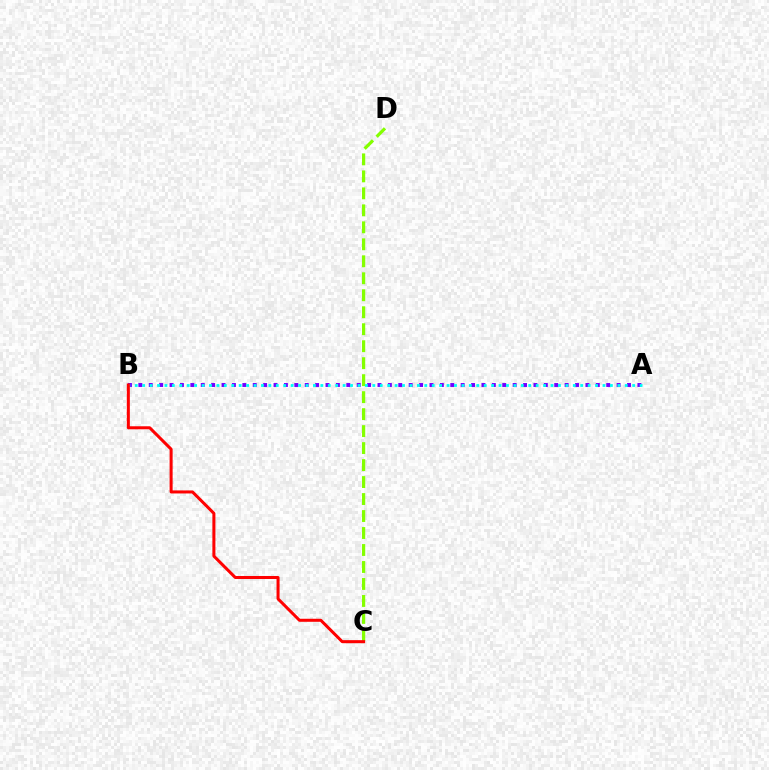{('C', 'D'): [{'color': '#84ff00', 'line_style': 'dashed', 'thickness': 2.31}], ('A', 'B'): [{'color': '#7200ff', 'line_style': 'dotted', 'thickness': 2.82}, {'color': '#00fff6', 'line_style': 'dotted', 'thickness': 2.02}], ('B', 'C'): [{'color': '#ff0000', 'line_style': 'solid', 'thickness': 2.18}]}